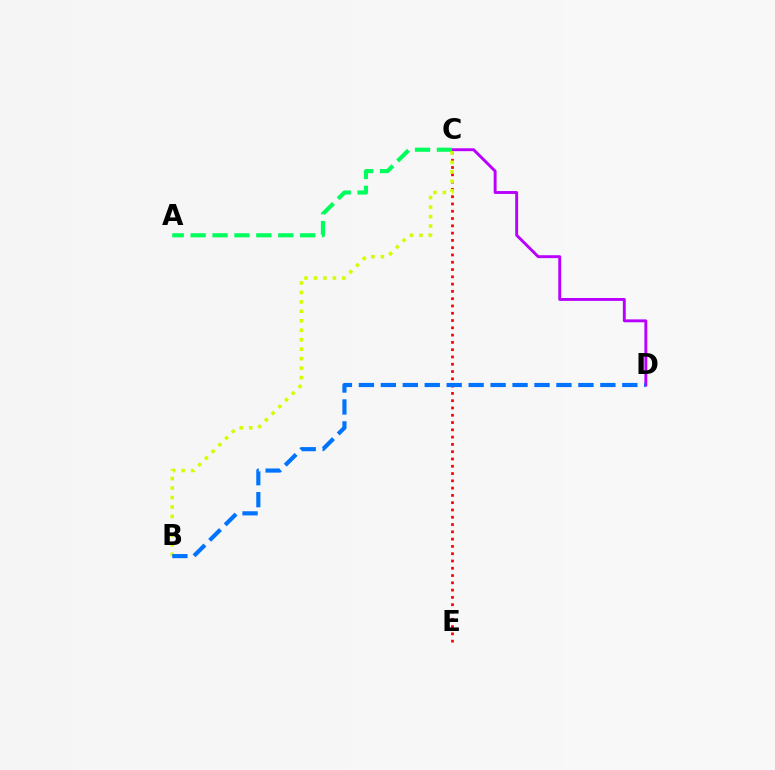{('C', 'D'): [{'color': '#b900ff', 'line_style': 'solid', 'thickness': 2.09}], ('C', 'E'): [{'color': '#ff0000', 'line_style': 'dotted', 'thickness': 1.98}], ('A', 'C'): [{'color': '#00ff5c', 'line_style': 'dashed', 'thickness': 2.98}], ('B', 'C'): [{'color': '#d1ff00', 'line_style': 'dotted', 'thickness': 2.57}], ('B', 'D'): [{'color': '#0074ff', 'line_style': 'dashed', 'thickness': 2.98}]}